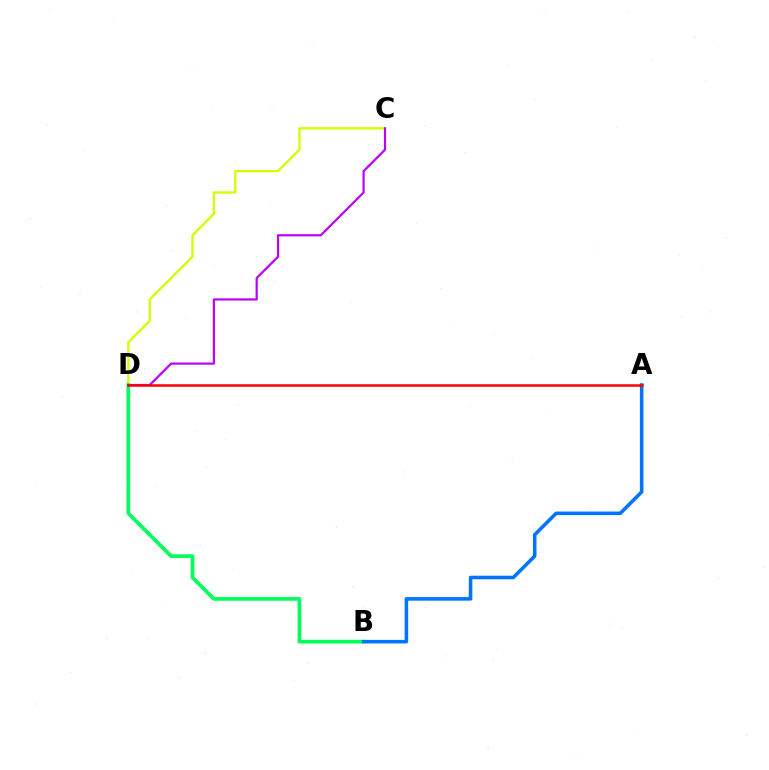{('C', 'D'): [{'color': '#d1ff00', 'line_style': 'solid', 'thickness': 1.68}, {'color': '#b900ff', 'line_style': 'solid', 'thickness': 1.58}], ('B', 'D'): [{'color': '#00ff5c', 'line_style': 'solid', 'thickness': 2.66}], ('A', 'B'): [{'color': '#0074ff', 'line_style': 'solid', 'thickness': 2.56}], ('A', 'D'): [{'color': '#ff0000', 'line_style': 'solid', 'thickness': 1.81}]}